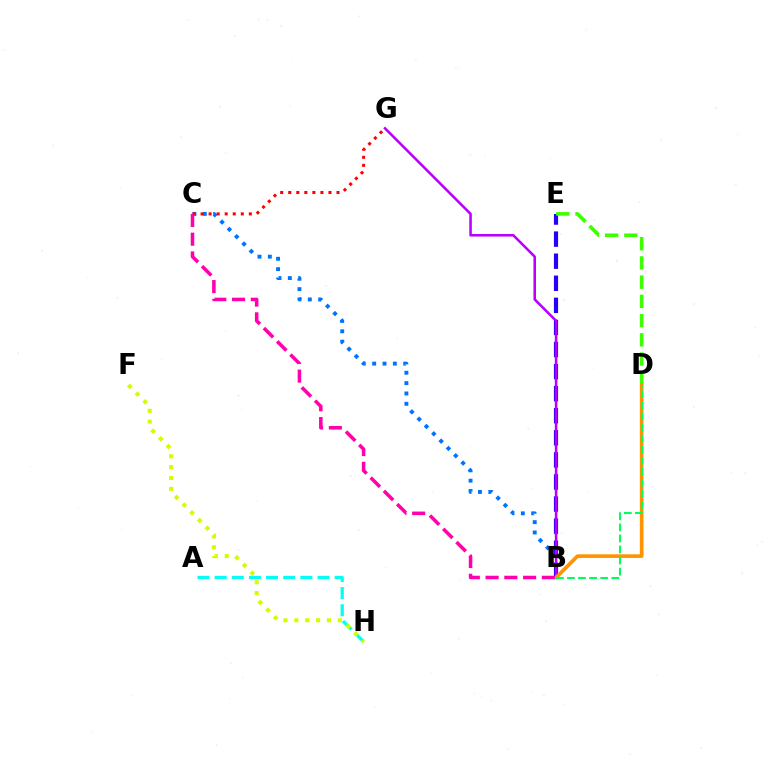{('B', 'C'): [{'color': '#0074ff', 'line_style': 'dotted', 'thickness': 2.81}, {'color': '#ff00ac', 'line_style': 'dashed', 'thickness': 2.55}], ('B', 'E'): [{'color': '#2500ff', 'line_style': 'dashed', 'thickness': 3.0}], ('B', 'G'): [{'color': '#b900ff', 'line_style': 'solid', 'thickness': 1.84}], ('D', 'E'): [{'color': '#3dff00', 'line_style': 'dashed', 'thickness': 2.61}], ('C', 'G'): [{'color': '#ff0000', 'line_style': 'dotted', 'thickness': 2.19}], ('A', 'H'): [{'color': '#00fff6', 'line_style': 'dashed', 'thickness': 2.33}], ('B', 'D'): [{'color': '#ff9400', 'line_style': 'solid', 'thickness': 2.64}, {'color': '#00ff5c', 'line_style': 'dashed', 'thickness': 1.51}], ('F', 'H'): [{'color': '#d1ff00', 'line_style': 'dotted', 'thickness': 2.95}]}